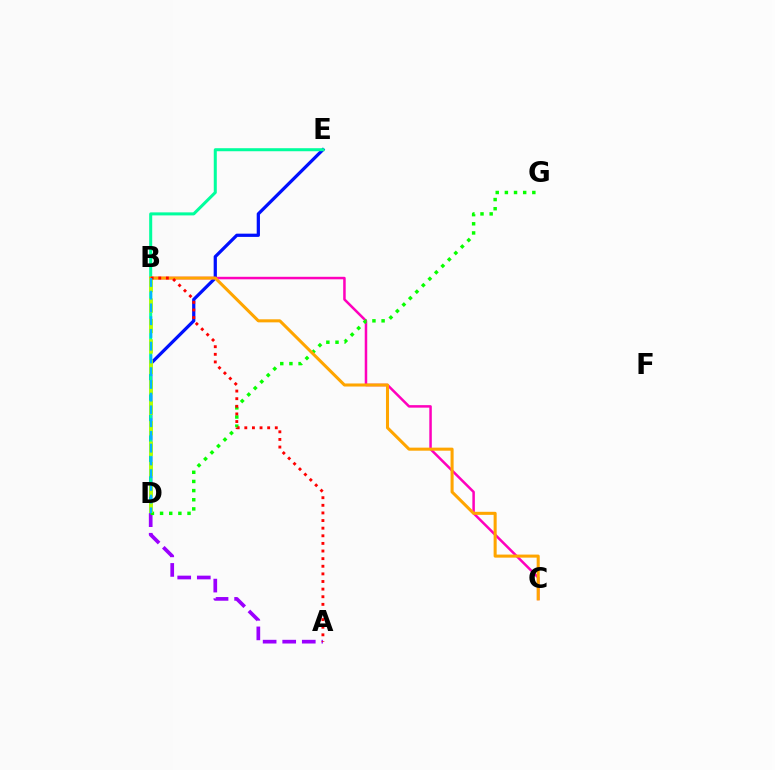{('D', 'E'): [{'color': '#0010ff', 'line_style': 'solid', 'thickness': 2.33}, {'color': '#00ff9d', 'line_style': 'solid', 'thickness': 2.18}], ('B', 'C'): [{'color': '#ff00bd', 'line_style': 'solid', 'thickness': 1.81}, {'color': '#ffa500', 'line_style': 'solid', 'thickness': 2.2}], ('A', 'D'): [{'color': '#9b00ff', 'line_style': 'dashed', 'thickness': 2.66}], ('D', 'G'): [{'color': '#08ff00', 'line_style': 'dotted', 'thickness': 2.49}], ('B', 'D'): [{'color': '#b3ff00', 'line_style': 'dashed', 'thickness': 2.78}, {'color': '#00b5ff', 'line_style': 'dashed', 'thickness': 1.73}], ('A', 'B'): [{'color': '#ff0000', 'line_style': 'dotted', 'thickness': 2.07}]}